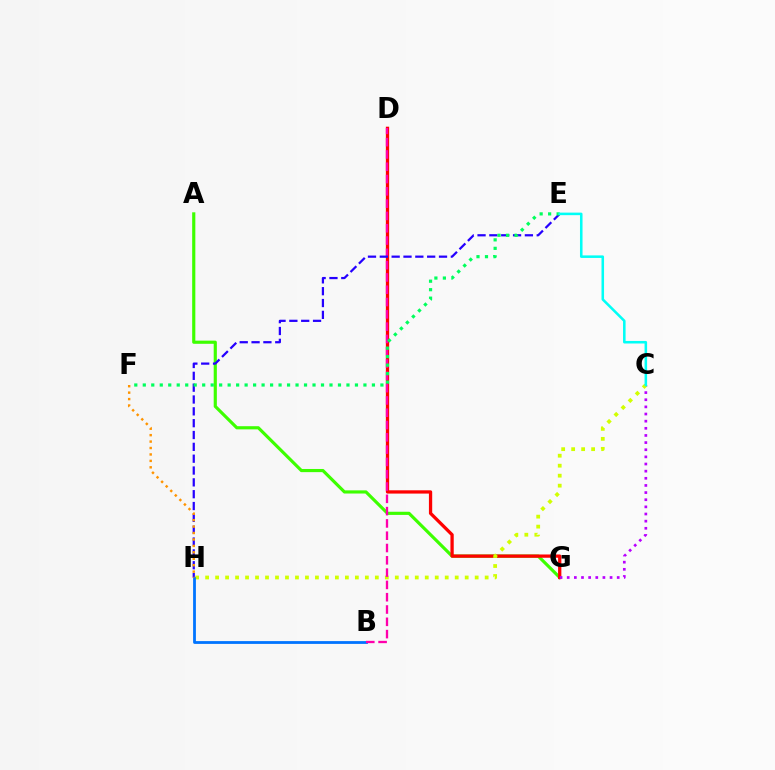{('A', 'G'): [{'color': '#3dff00', 'line_style': 'solid', 'thickness': 2.27}], ('D', 'G'): [{'color': '#ff0000', 'line_style': 'solid', 'thickness': 2.36}], ('C', 'G'): [{'color': '#b900ff', 'line_style': 'dotted', 'thickness': 1.94}], ('C', 'H'): [{'color': '#d1ff00', 'line_style': 'dotted', 'thickness': 2.71}], ('B', 'H'): [{'color': '#0074ff', 'line_style': 'solid', 'thickness': 2.01}], ('B', 'D'): [{'color': '#ff00ac', 'line_style': 'dashed', 'thickness': 1.67}], ('E', 'H'): [{'color': '#2500ff', 'line_style': 'dashed', 'thickness': 1.61}], ('F', 'H'): [{'color': '#ff9400', 'line_style': 'dotted', 'thickness': 1.75}], ('E', 'F'): [{'color': '#00ff5c', 'line_style': 'dotted', 'thickness': 2.31}], ('C', 'E'): [{'color': '#00fff6', 'line_style': 'solid', 'thickness': 1.83}]}